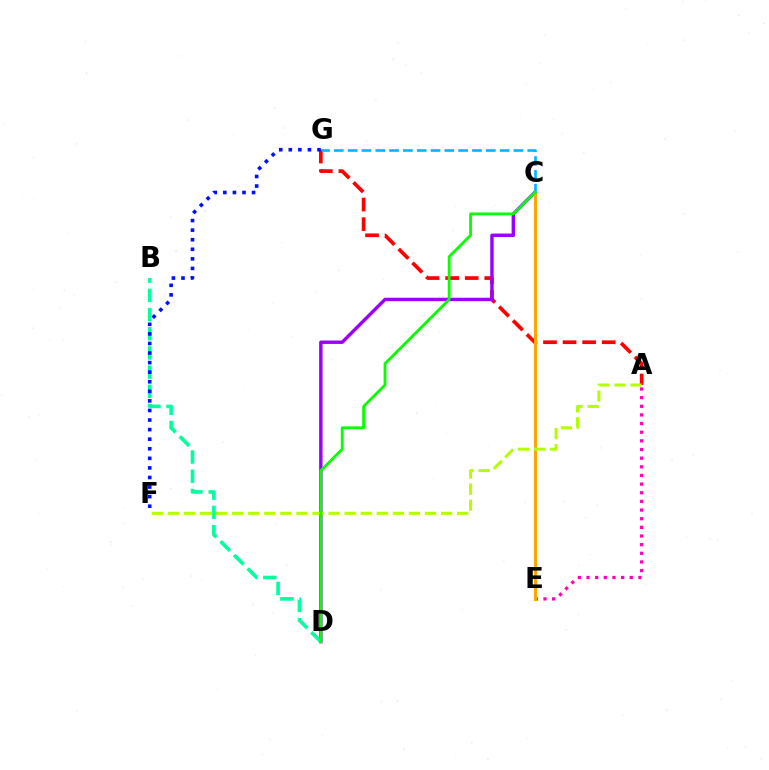{('A', 'G'): [{'color': '#ff0000', 'line_style': 'dashed', 'thickness': 2.66}], ('C', 'D'): [{'color': '#9b00ff', 'line_style': 'solid', 'thickness': 2.46}, {'color': '#08ff00', 'line_style': 'solid', 'thickness': 2.03}], ('A', 'E'): [{'color': '#ff00bd', 'line_style': 'dotted', 'thickness': 2.35}], ('B', 'D'): [{'color': '#00ff9d', 'line_style': 'dashed', 'thickness': 2.61}], ('C', 'E'): [{'color': '#ffa500', 'line_style': 'solid', 'thickness': 2.2}], ('C', 'G'): [{'color': '#00b5ff', 'line_style': 'dashed', 'thickness': 1.88}], ('A', 'F'): [{'color': '#b3ff00', 'line_style': 'dashed', 'thickness': 2.18}], ('F', 'G'): [{'color': '#0010ff', 'line_style': 'dotted', 'thickness': 2.6}]}